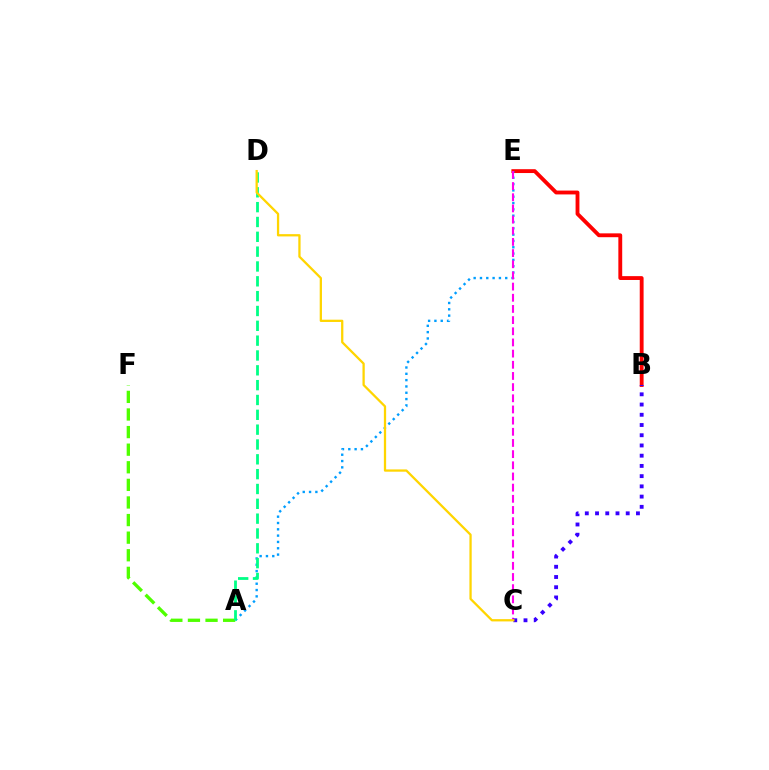{('B', 'E'): [{'color': '#ff0000', 'line_style': 'solid', 'thickness': 2.77}], ('A', 'E'): [{'color': '#009eff', 'line_style': 'dotted', 'thickness': 1.72}], ('C', 'E'): [{'color': '#ff00ed', 'line_style': 'dashed', 'thickness': 1.52}], ('A', 'F'): [{'color': '#4fff00', 'line_style': 'dashed', 'thickness': 2.39}], ('A', 'D'): [{'color': '#00ff86', 'line_style': 'dashed', 'thickness': 2.02}], ('B', 'C'): [{'color': '#3700ff', 'line_style': 'dotted', 'thickness': 2.78}], ('C', 'D'): [{'color': '#ffd500', 'line_style': 'solid', 'thickness': 1.64}]}